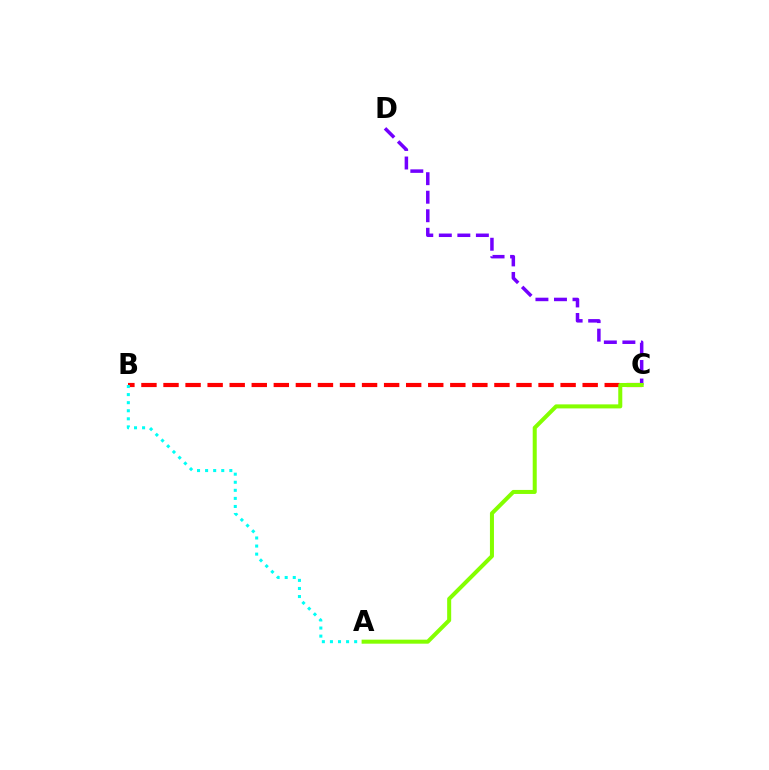{('B', 'C'): [{'color': '#ff0000', 'line_style': 'dashed', 'thickness': 3.0}], ('A', 'B'): [{'color': '#00fff6', 'line_style': 'dotted', 'thickness': 2.19}], ('C', 'D'): [{'color': '#7200ff', 'line_style': 'dashed', 'thickness': 2.52}], ('A', 'C'): [{'color': '#84ff00', 'line_style': 'solid', 'thickness': 2.9}]}